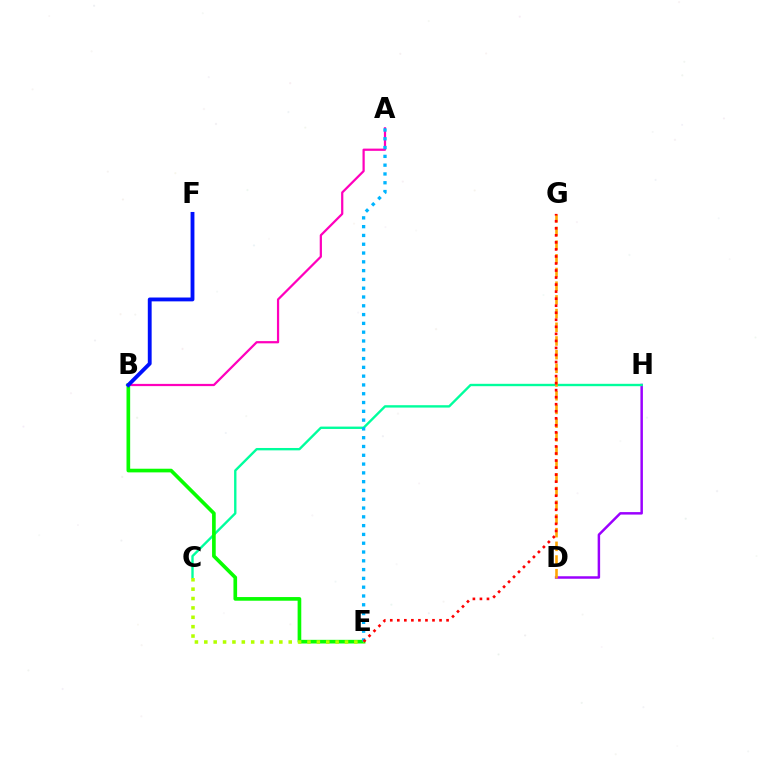{('D', 'H'): [{'color': '#9b00ff', 'line_style': 'solid', 'thickness': 1.79}], ('A', 'B'): [{'color': '#ff00bd', 'line_style': 'solid', 'thickness': 1.61}], ('C', 'H'): [{'color': '#00ff9d', 'line_style': 'solid', 'thickness': 1.71}], ('B', 'E'): [{'color': '#08ff00', 'line_style': 'solid', 'thickness': 2.64}], ('A', 'E'): [{'color': '#00b5ff', 'line_style': 'dotted', 'thickness': 2.39}], ('D', 'G'): [{'color': '#ffa500', 'line_style': 'dashed', 'thickness': 1.86}], ('C', 'E'): [{'color': '#b3ff00', 'line_style': 'dotted', 'thickness': 2.55}], ('B', 'F'): [{'color': '#0010ff', 'line_style': 'solid', 'thickness': 2.77}], ('E', 'G'): [{'color': '#ff0000', 'line_style': 'dotted', 'thickness': 1.91}]}